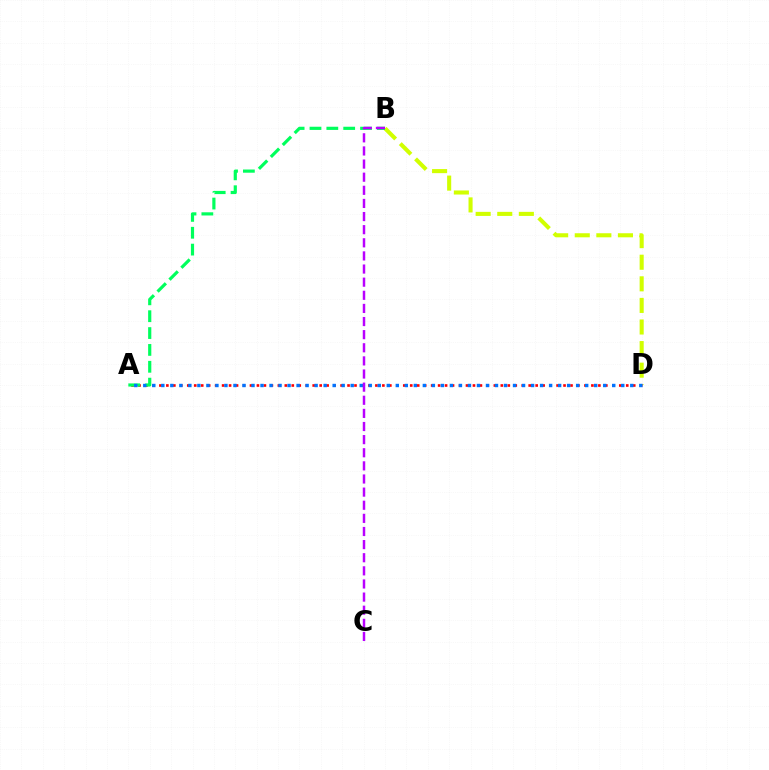{('B', 'D'): [{'color': '#d1ff00', 'line_style': 'dashed', 'thickness': 2.93}], ('A', 'D'): [{'color': '#ff0000', 'line_style': 'dotted', 'thickness': 1.89}, {'color': '#0074ff', 'line_style': 'dotted', 'thickness': 2.45}], ('A', 'B'): [{'color': '#00ff5c', 'line_style': 'dashed', 'thickness': 2.29}], ('B', 'C'): [{'color': '#b900ff', 'line_style': 'dashed', 'thickness': 1.78}]}